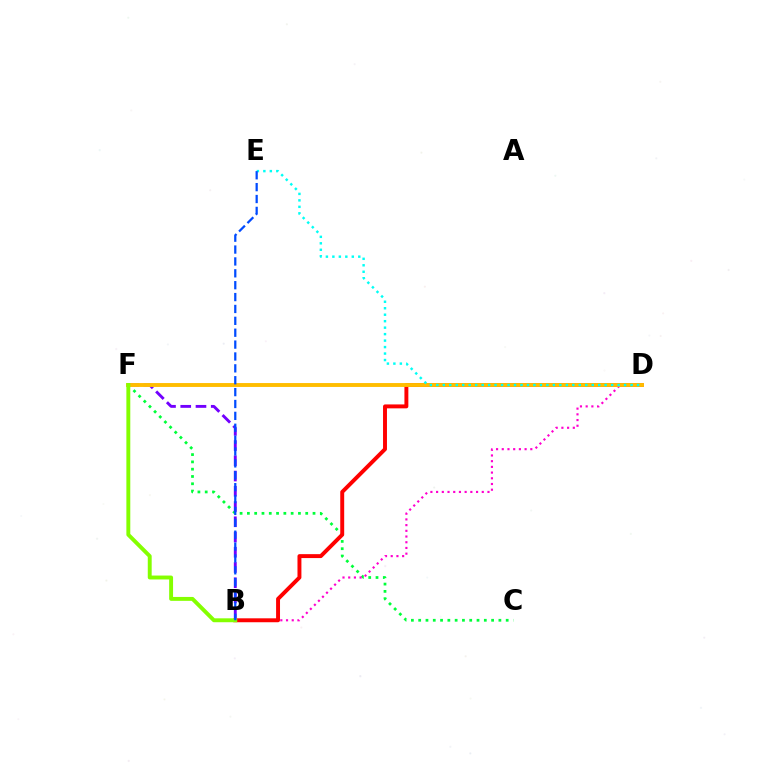{('C', 'F'): [{'color': '#00ff39', 'line_style': 'dotted', 'thickness': 1.98}], ('B', 'D'): [{'color': '#ff00cf', 'line_style': 'dotted', 'thickness': 1.55}, {'color': '#ff0000', 'line_style': 'solid', 'thickness': 2.83}], ('B', 'F'): [{'color': '#7200ff', 'line_style': 'dashed', 'thickness': 2.07}, {'color': '#84ff00', 'line_style': 'solid', 'thickness': 2.81}], ('D', 'F'): [{'color': '#ffbd00', 'line_style': 'solid', 'thickness': 2.8}], ('D', 'E'): [{'color': '#00fff6', 'line_style': 'dotted', 'thickness': 1.76}], ('B', 'E'): [{'color': '#004bff', 'line_style': 'dashed', 'thickness': 1.61}]}